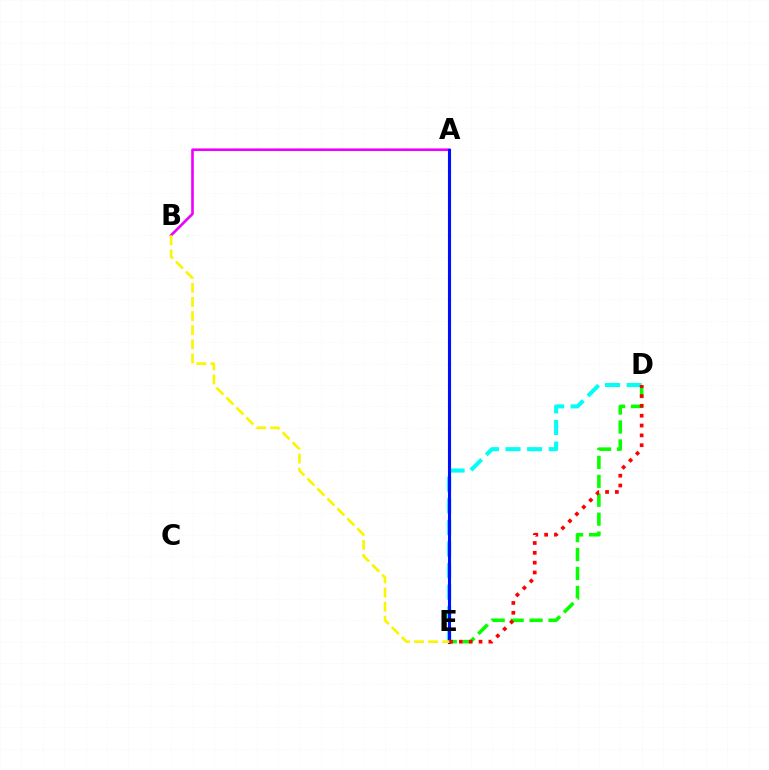{('D', 'E'): [{'color': '#00fff6', 'line_style': 'dashed', 'thickness': 2.93}, {'color': '#08ff00', 'line_style': 'dashed', 'thickness': 2.57}, {'color': '#ff0000', 'line_style': 'dotted', 'thickness': 2.67}], ('A', 'B'): [{'color': '#ee00ff', 'line_style': 'solid', 'thickness': 1.89}], ('A', 'E'): [{'color': '#0010ff', 'line_style': 'solid', 'thickness': 2.23}], ('B', 'E'): [{'color': '#fcf500', 'line_style': 'dashed', 'thickness': 1.92}]}